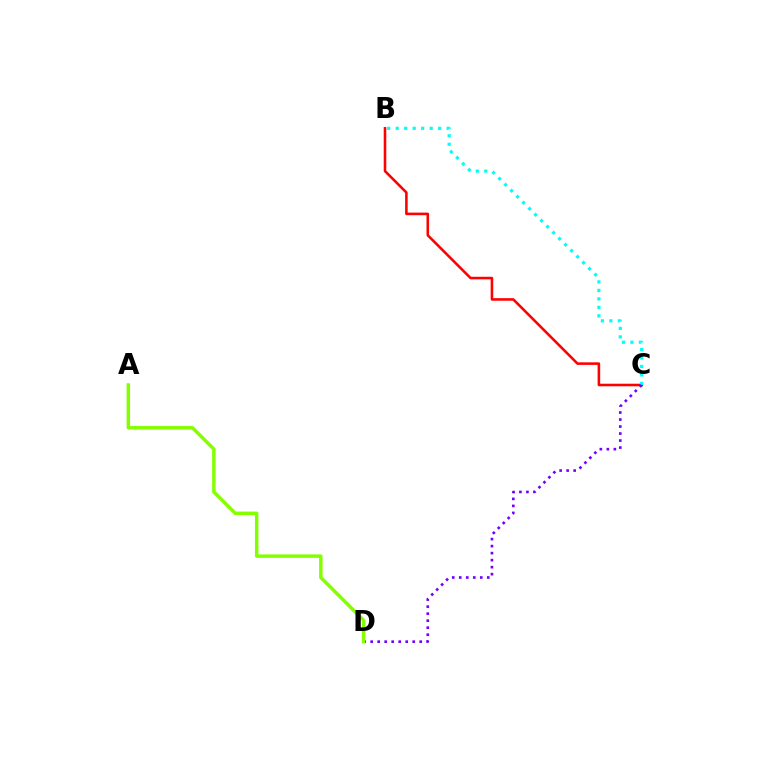{('B', 'C'): [{'color': '#ff0000', 'line_style': 'solid', 'thickness': 1.85}, {'color': '#00fff6', 'line_style': 'dotted', 'thickness': 2.31}], ('C', 'D'): [{'color': '#7200ff', 'line_style': 'dotted', 'thickness': 1.9}], ('A', 'D'): [{'color': '#84ff00', 'line_style': 'solid', 'thickness': 2.5}]}